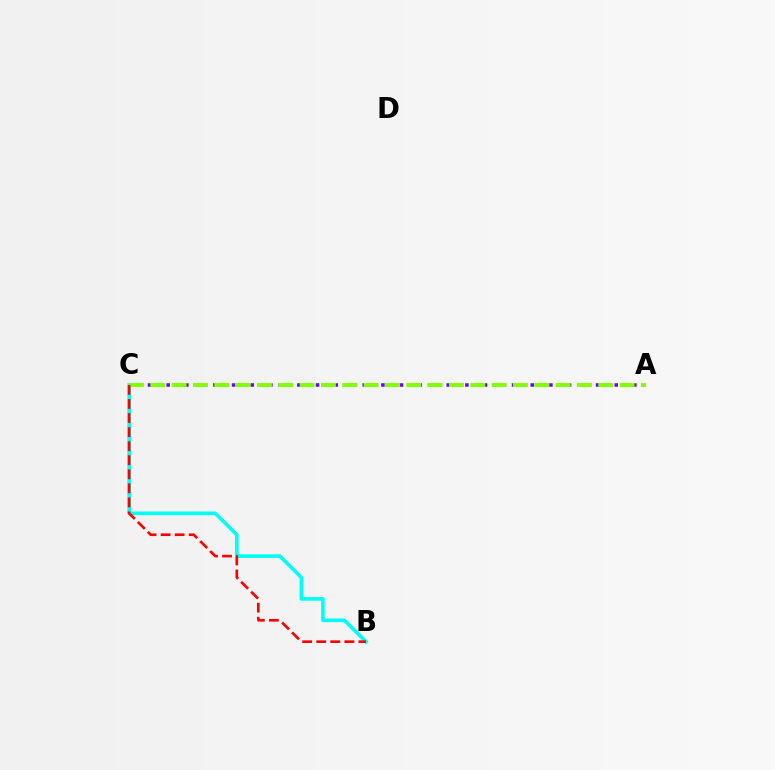{('A', 'C'): [{'color': '#7200ff', 'line_style': 'dotted', 'thickness': 2.54}, {'color': '#84ff00', 'line_style': 'dashed', 'thickness': 2.9}], ('B', 'C'): [{'color': '#00fff6', 'line_style': 'solid', 'thickness': 2.64}, {'color': '#ff0000', 'line_style': 'dashed', 'thickness': 1.91}]}